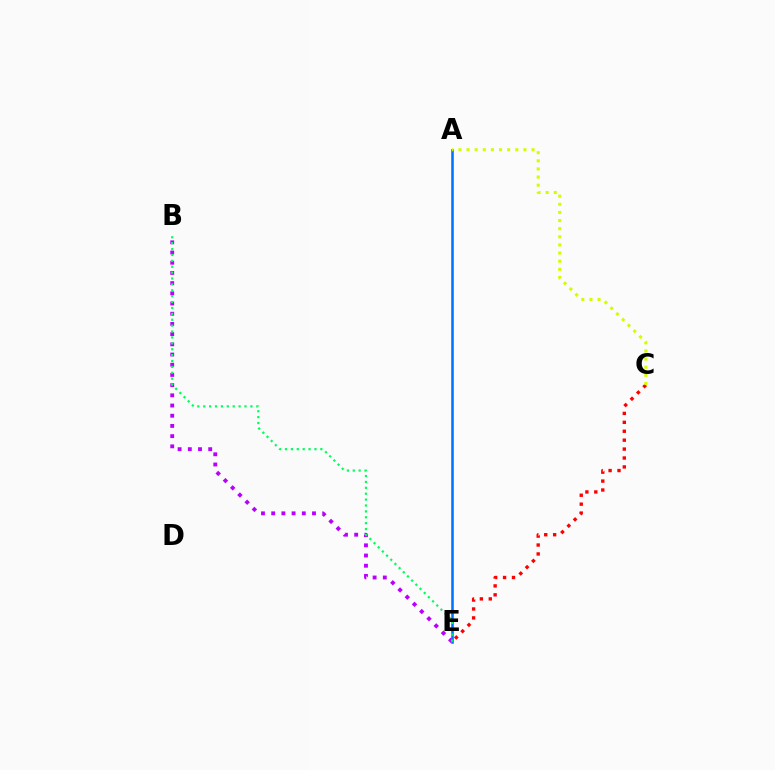{('A', 'E'): [{'color': '#0074ff', 'line_style': 'solid', 'thickness': 1.85}], ('C', 'E'): [{'color': '#ff0000', 'line_style': 'dotted', 'thickness': 2.42}], ('B', 'E'): [{'color': '#b900ff', 'line_style': 'dotted', 'thickness': 2.77}, {'color': '#00ff5c', 'line_style': 'dotted', 'thickness': 1.6}], ('A', 'C'): [{'color': '#d1ff00', 'line_style': 'dotted', 'thickness': 2.21}]}